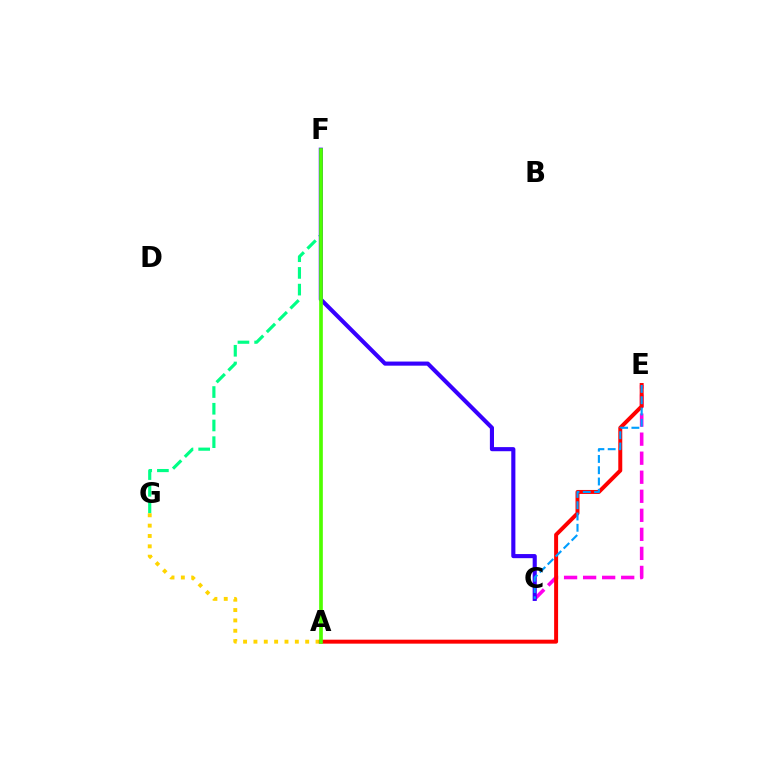{('F', 'G'): [{'color': '#00ff86', 'line_style': 'dashed', 'thickness': 2.27}], ('C', 'E'): [{'color': '#ff00ed', 'line_style': 'dashed', 'thickness': 2.59}, {'color': '#009eff', 'line_style': 'dashed', 'thickness': 1.53}], ('A', 'G'): [{'color': '#ffd500', 'line_style': 'dotted', 'thickness': 2.81}], ('A', 'E'): [{'color': '#ff0000', 'line_style': 'solid', 'thickness': 2.86}], ('C', 'F'): [{'color': '#3700ff', 'line_style': 'solid', 'thickness': 2.96}], ('A', 'F'): [{'color': '#4fff00', 'line_style': 'solid', 'thickness': 2.64}]}